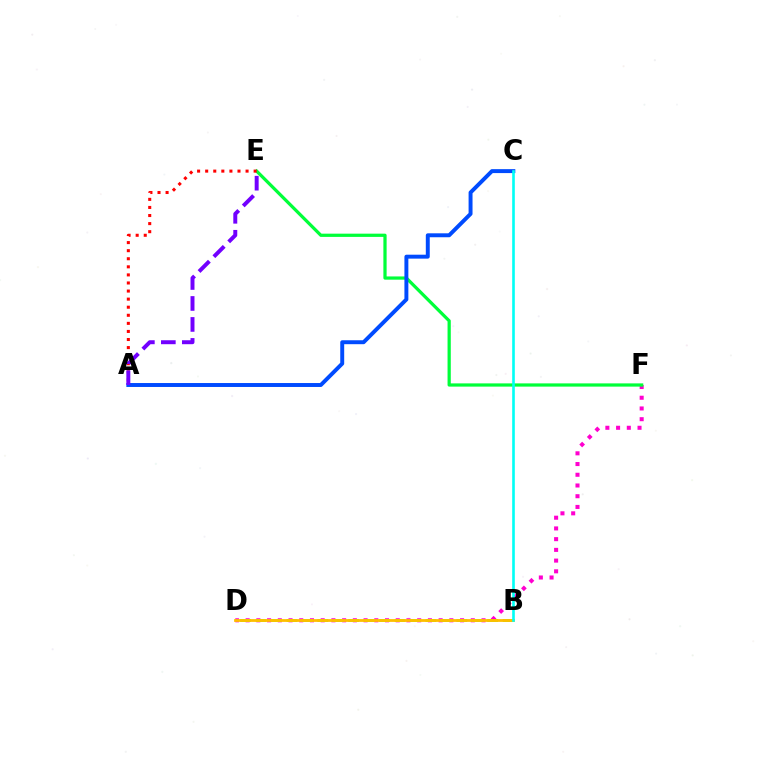{('D', 'F'): [{'color': '#ff00cf', 'line_style': 'dotted', 'thickness': 2.91}], ('E', 'F'): [{'color': '#00ff39', 'line_style': 'solid', 'thickness': 2.33}], ('A', 'E'): [{'color': '#ff0000', 'line_style': 'dotted', 'thickness': 2.19}, {'color': '#7200ff', 'line_style': 'dashed', 'thickness': 2.85}], ('A', 'C'): [{'color': '#004bff', 'line_style': 'solid', 'thickness': 2.84}], ('B', 'D'): [{'color': '#84ff00', 'line_style': 'dashed', 'thickness': 2.1}, {'color': '#ffbd00', 'line_style': 'solid', 'thickness': 2.0}], ('B', 'C'): [{'color': '#00fff6', 'line_style': 'solid', 'thickness': 1.89}]}